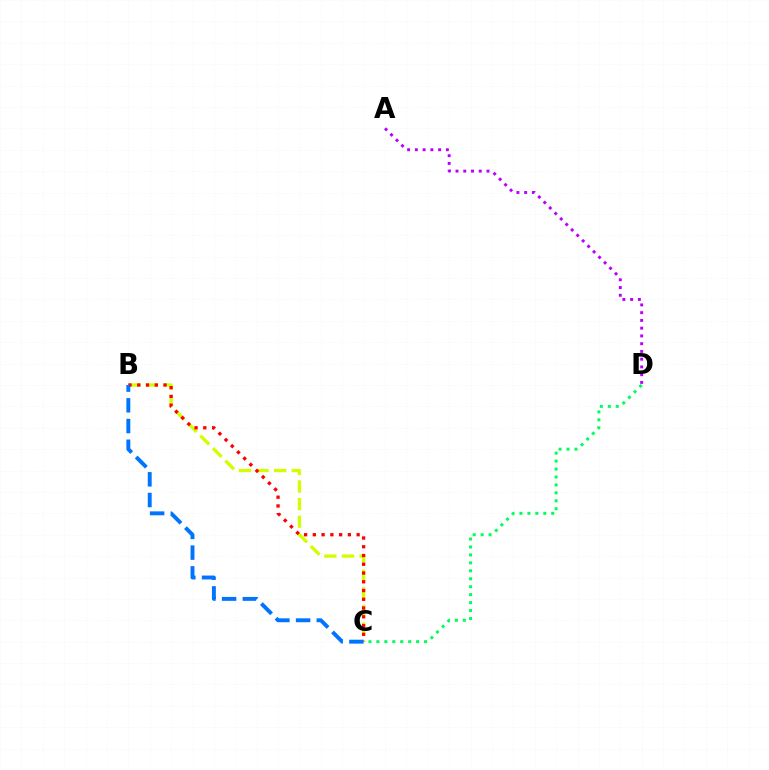{('B', 'C'): [{'color': '#d1ff00', 'line_style': 'dashed', 'thickness': 2.39}, {'color': '#ff0000', 'line_style': 'dotted', 'thickness': 2.38}, {'color': '#0074ff', 'line_style': 'dashed', 'thickness': 2.81}], ('A', 'D'): [{'color': '#b900ff', 'line_style': 'dotted', 'thickness': 2.11}], ('C', 'D'): [{'color': '#00ff5c', 'line_style': 'dotted', 'thickness': 2.16}]}